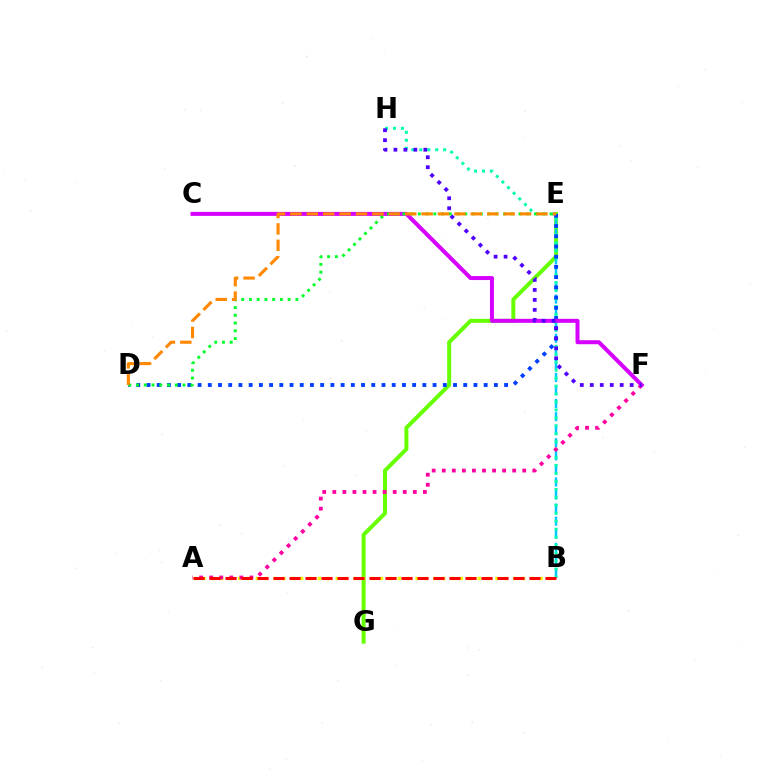{('E', 'G'): [{'color': '#66ff00', 'line_style': 'solid', 'thickness': 2.86}], ('B', 'E'): [{'color': '#00c7ff', 'line_style': 'dashed', 'thickness': 1.77}], ('B', 'H'): [{'color': '#00ffaf', 'line_style': 'dotted', 'thickness': 2.16}], ('A', 'B'): [{'color': '#eeff00', 'line_style': 'dotted', 'thickness': 2.41}, {'color': '#ff0000', 'line_style': 'dashed', 'thickness': 2.17}], ('D', 'E'): [{'color': '#003fff', 'line_style': 'dotted', 'thickness': 2.78}, {'color': '#00ff27', 'line_style': 'dotted', 'thickness': 2.1}, {'color': '#ff8800', 'line_style': 'dashed', 'thickness': 2.23}], ('A', 'F'): [{'color': '#ff00a0', 'line_style': 'dotted', 'thickness': 2.73}], ('C', 'F'): [{'color': '#d600ff', 'line_style': 'solid', 'thickness': 2.88}], ('F', 'H'): [{'color': '#4f00ff', 'line_style': 'dotted', 'thickness': 2.71}]}